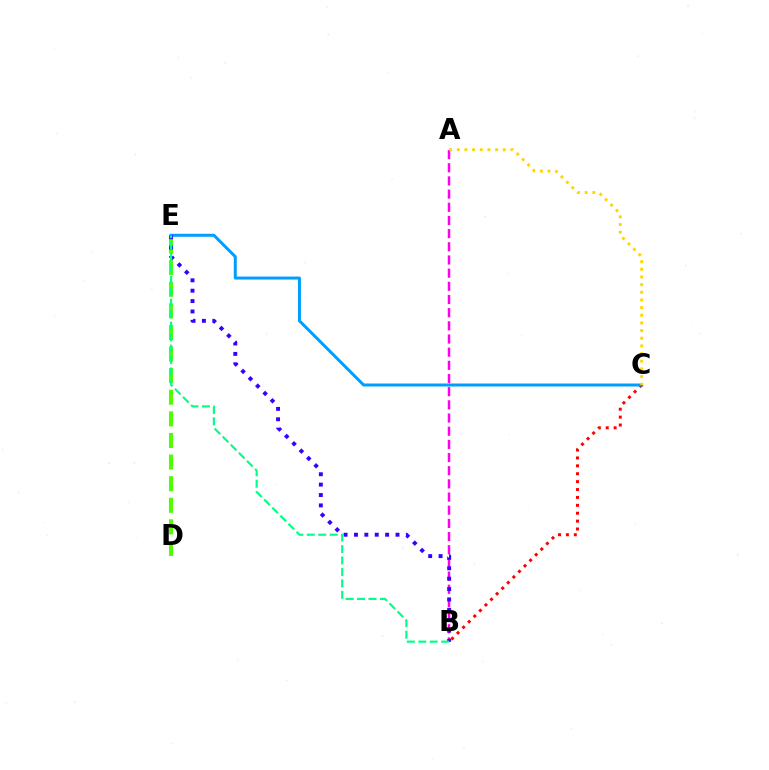{('B', 'C'): [{'color': '#ff0000', 'line_style': 'dotted', 'thickness': 2.15}], ('C', 'E'): [{'color': '#009eff', 'line_style': 'solid', 'thickness': 2.16}], ('D', 'E'): [{'color': '#4fff00', 'line_style': 'dashed', 'thickness': 2.93}], ('A', 'B'): [{'color': '#ff00ed', 'line_style': 'dashed', 'thickness': 1.79}], ('B', 'E'): [{'color': '#3700ff', 'line_style': 'dotted', 'thickness': 2.82}, {'color': '#00ff86', 'line_style': 'dashed', 'thickness': 1.55}], ('A', 'C'): [{'color': '#ffd500', 'line_style': 'dotted', 'thickness': 2.08}]}